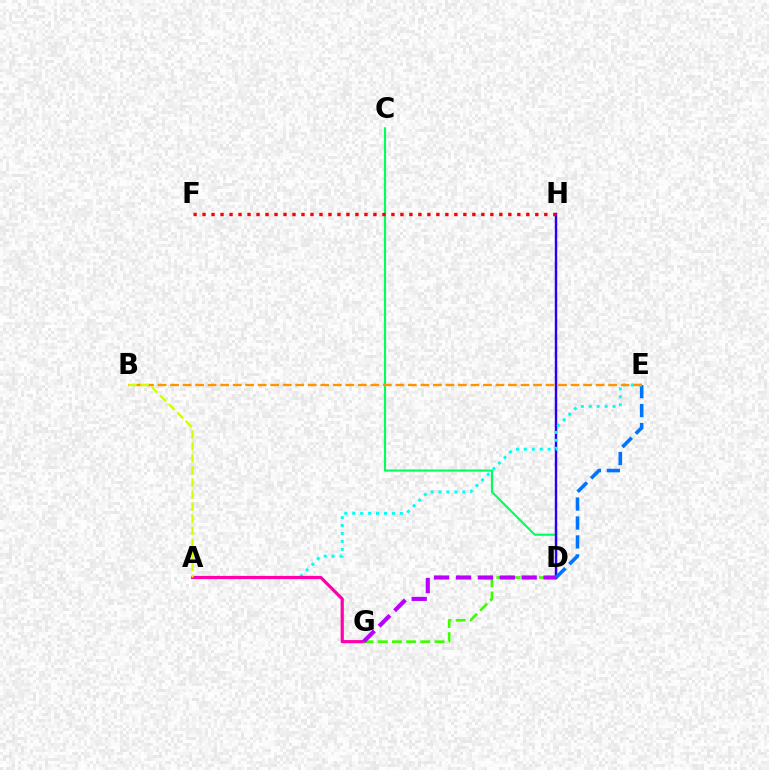{('C', 'D'): [{'color': '#00ff5c', 'line_style': 'solid', 'thickness': 1.53}], ('D', 'H'): [{'color': '#2500ff', 'line_style': 'solid', 'thickness': 1.75}], ('D', 'E'): [{'color': '#0074ff', 'line_style': 'dashed', 'thickness': 2.57}], ('A', 'E'): [{'color': '#00fff6', 'line_style': 'dotted', 'thickness': 2.15}], ('B', 'E'): [{'color': '#ff9400', 'line_style': 'dashed', 'thickness': 1.7}], ('A', 'G'): [{'color': '#ff00ac', 'line_style': 'solid', 'thickness': 2.31}], ('A', 'B'): [{'color': '#d1ff00', 'line_style': 'dashed', 'thickness': 1.64}], ('D', 'G'): [{'color': '#3dff00', 'line_style': 'dashed', 'thickness': 1.93}, {'color': '#b900ff', 'line_style': 'dashed', 'thickness': 2.97}], ('F', 'H'): [{'color': '#ff0000', 'line_style': 'dotted', 'thickness': 2.44}]}